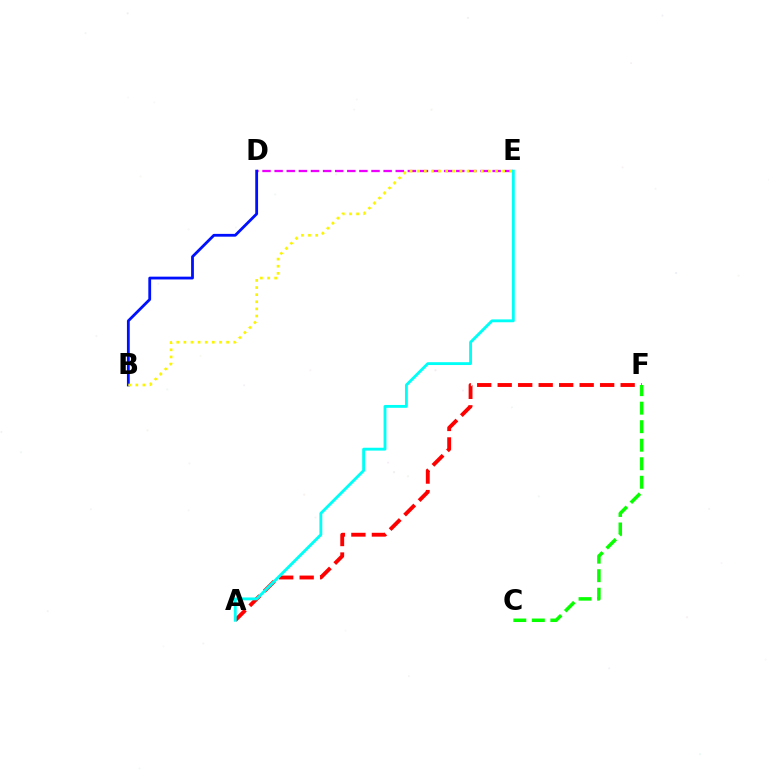{('A', 'F'): [{'color': '#ff0000', 'line_style': 'dashed', 'thickness': 2.78}], ('C', 'F'): [{'color': '#08ff00', 'line_style': 'dashed', 'thickness': 2.52}], ('D', 'E'): [{'color': '#ee00ff', 'line_style': 'dashed', 'thickness': 1.65}], ('B', 'D'): [{'color': '#0010ff', 'line_style': 'solid', 'thickness': 2.01}], ('B', 'E'): [{'color': '#fcf500', 'line_style': 'dotted', 'thickness': 1.93}], ('A', 'E'): [{'color': '#00fff6', 'line_style': 'solid', 'thickness': 2.05}]}